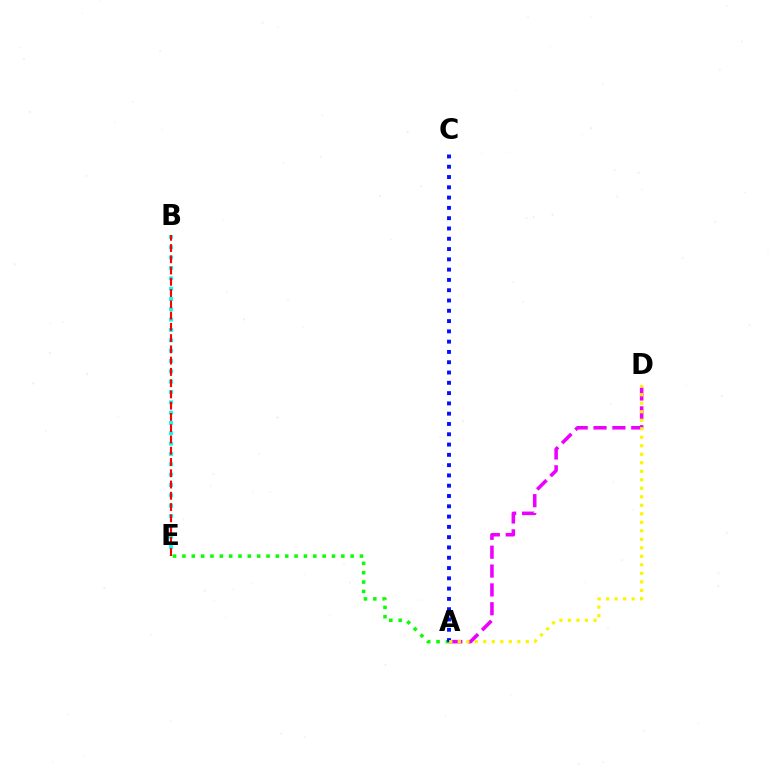{('B', 'E'): [{'color': '#00fff6', 'line_style': 'dotted', 'thickness': 2.81}, {'color': '#ff0000', 'line_style': 'dashed', 'thickness': 1.53}], ('A', 'E'): [{'color': '#08ff00', 'line_style': 'dotted', 'thickness': 2.54}], ('A', 'D'): [{'color': '#ee00ff', 'line_style': 'dashed', 'thickness': 2.56}, {'color': '#fcf500', 'line_style': 'dotted', 'thickness': 2.31}], ('A', 'C'): [{'color': '#0010ff', 'line_style': 'dotted', 'thickness': 2.8}]}